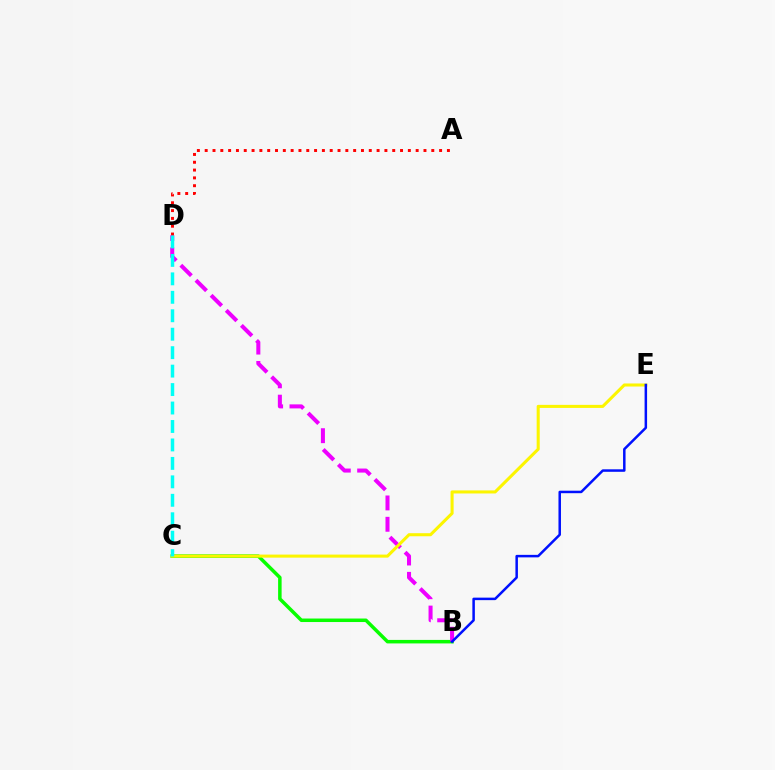{('B', 'C'): [{'color': '#08ff00', 'line_style': 'solid', 'thickness': 2.53}], ('B', 'D'): [{'color': '#ee00ff', 'line_style': 'dashed', 'thickness': 2.9}], ('C', 'E'): [{'color': '#fcf500', 'line_style': 'solid', 'thickness': 2.2}], ('B', 'E'): [{'color': '#0010ff', 'line_style': 'solid', 'thickness': 1.8}], ('A', 'D'): [{'color': '#ff0000', 'line_style': 'dotted', 'thickness': 2.12}], ('C', 'D'): [{'color': '#00fff6', 'line_style': 'dashed', 'thickness': 2.51}]}